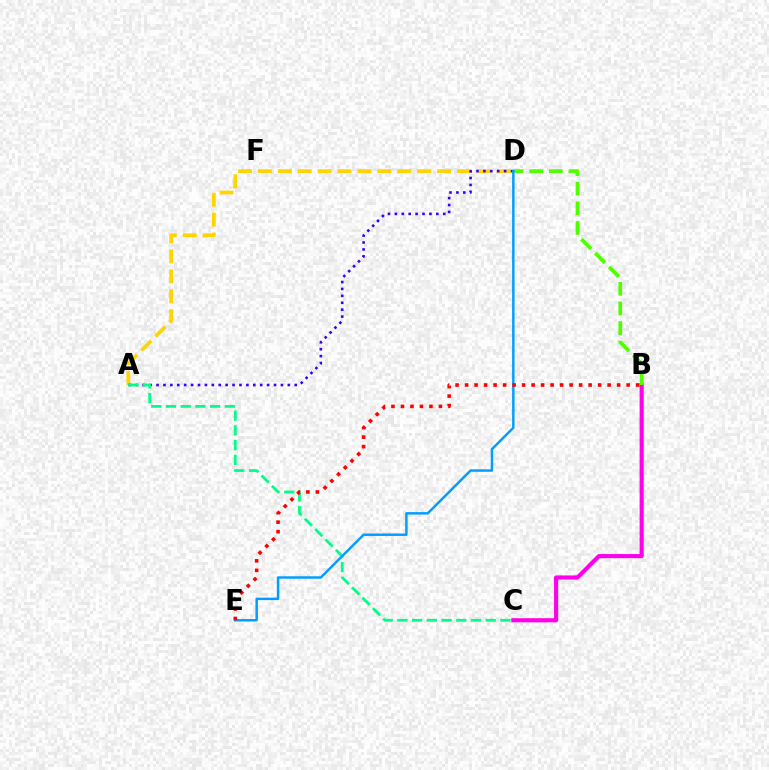{('B', 'C'): [{'color': '#ff00ed', 'line_style': 'solid', 'thickness': 2.97}], ('A', 'D'): [{'color': '#ffd500', 'line_style': 'dashed', 'thickness': 2.7}, {'color': '#3700ff', 'line_style': 'dotted', 'thickness': 1.88}], ('B', 'D'): [{'color': '#4fff00', 'line_style': 'dashed', 'thickness': 2.67}], ('A', 'C'): [{'color': '#00ff86', 'line_style': 'dashed', 'thickness': 2.0}], ('D', 'E'): [{'color': '#009eff', 'line_style': 'solid', 'thickness': 1.77}], ('B', 'E'): [{'color': '#ff0000', 'line_style': 'dotted', 'thickness': 2.58}]}